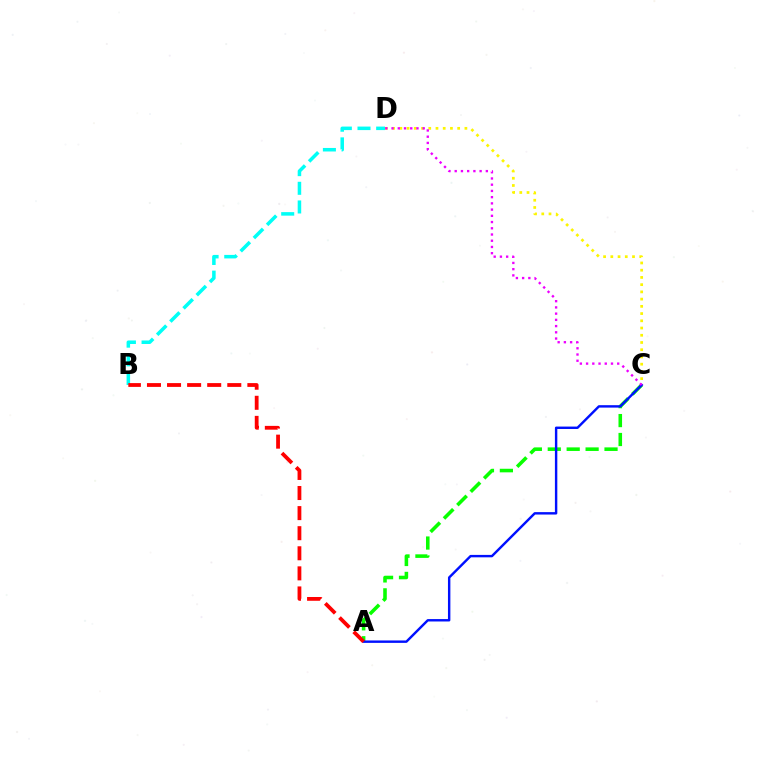{('B', 'D'): [{'color': '#00fff6', 'line_style': 'dashed', 'thickness': 2.54}], ('A', 'C'): [{'color': '#08ff00', 'line_style': 'dashed', 'thickness': 2.57}, {'color': '#0010ff', 'line_style': 'solid', 'thickness': 1.74}], ('C', 'D'): [{'color': '#fcf500', 'line_style': 'dotted', 'thickness': 1.96}, {'color': '#ee00ff', 'line_style': 'dotted', 'thickness': 1.69}], ('A', 'B'): [{'color': '#ff0000', 'line_style': 'dashed', 'thickness': 2.73}]}